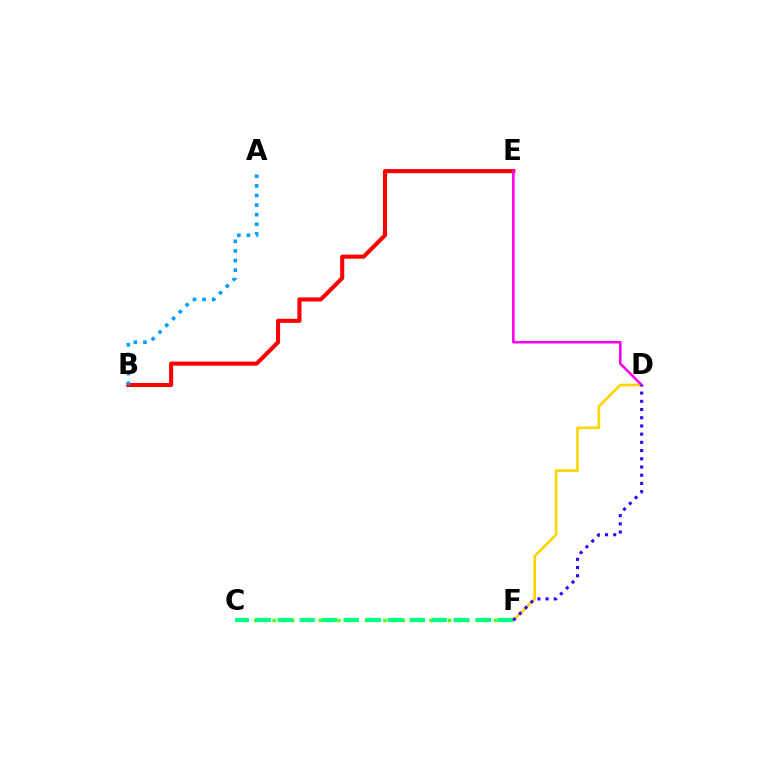{('C', 'F'): [{'color': '#4fff00', 'line_style': 'dotted', 'thickness': 2.51}, {'color': '#00ff86', 'line_style': 'dashed', 'thickness': 2.99}], ('D', 'F'): [{'color': '#ffd500', 'line_style': 'solid', 'thickness': 1.91}, {'color': '#3700ff', 'line_style': 'dotted', 'thickness': 2.23}], ('B', 'E'): [{'color': '#ff0000', 'line_style': 'solid', 'thickness': 2.93}], ('A', 'B'): [{'color': '#009eff', 'line_style': 'dotted', 'thickness': 2.61}], ('D', 'E'): [{'color': '#ff00ed', 'line_style': 'solid', 'thickness': 1.87}]}